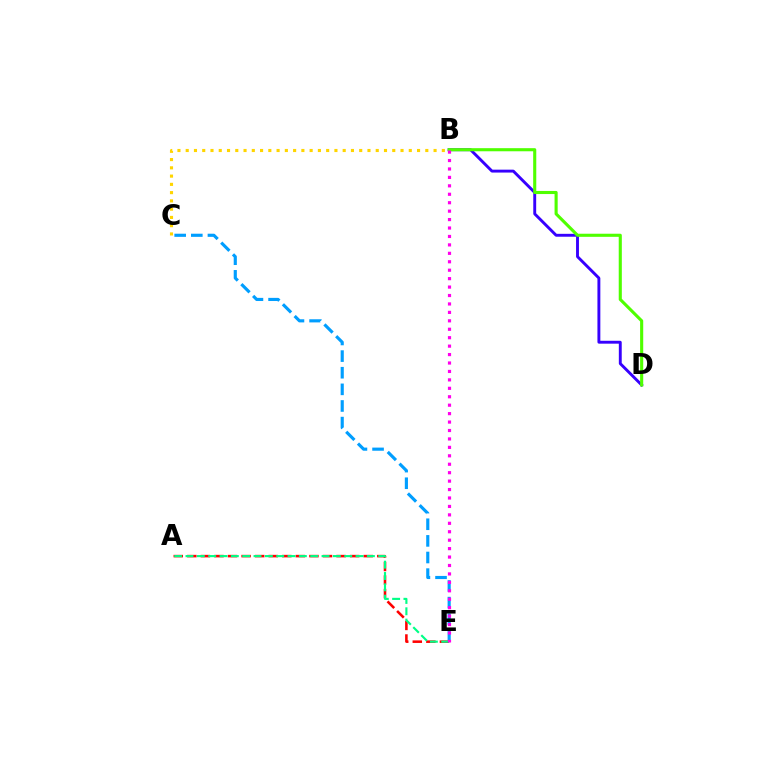{('A', 'E'): [{'color': '#ff0000', 'line_style': 'dashed', 'thickness': 1.84}, {'color': '#00ff86', 'line_style': 'dashed', 'thickness': 1.54}], ('B', 'D'): [{'color': '#3700ff', 'line_style': 'solid', 'thickness': 2.09}, {'color': '#4fff00', 'line_style': 'solid', 'thickness': 2.23}], ('C', 'E'): [{'color': '#009eff', 'line_style': 'dashed', 'thickness': 2.26}], ('B', 'E'): [{'color': '#ff00ed', 'line_style': 'dotted', 'thickness': 2.29}], ('B', 'C'): [{'color': '#ffd500', 'line_style': 'dotted', 'thickness': 2.24}]}